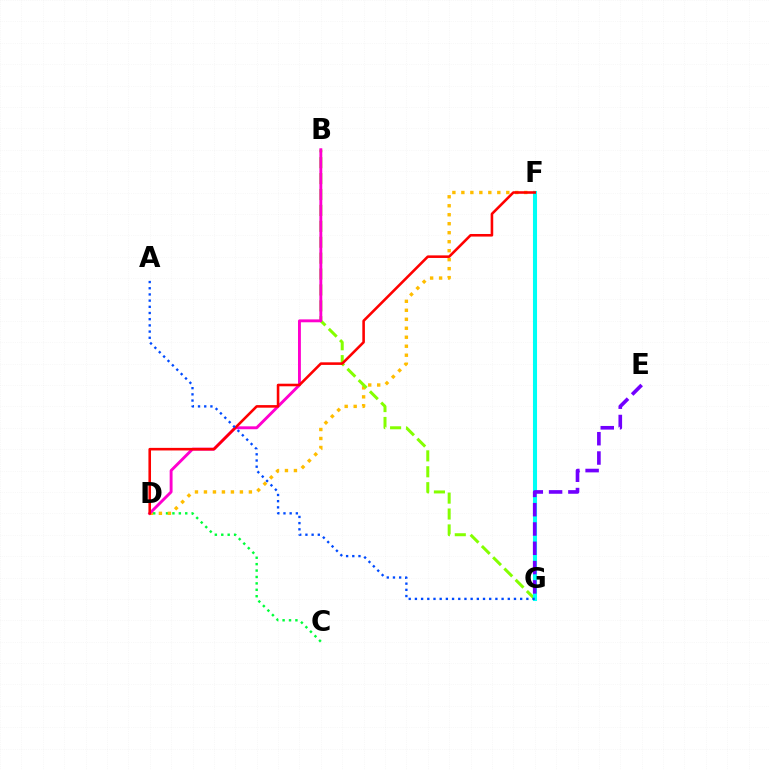{('C', 'D'): [{'color': '#00ff39', 'line_style': 'dotted', 'thickness': 1.74}], ('D', 'F'): [{'color': '#ffbd00', 'line_style': 'dotted', 'thickness': 2.44}, {'color': '#ff0000', 'line_style': 'solid', 'thickness': 1.86}], ('B', 'G'): [{'color': '#84ff00', 'line_style': 'dashed', 'thickness': 2.16}], ('F', 'G'): [{'color': '#00fff6', 'line_style': 'solid', 'thickness': 2.93}], ('E', 'G'): [{'color': '#7200ff', 'line_style': 'dashed', 'thickness': 2.62}], ('B', 'D'): [{'color': '#ff00cf', 'line_style': 'solid', 'thickness': 2.09}], ('A', 'G'): [{'color': '#004bff', 'line_style': 'dotted', 'thickness': 1.68}]}